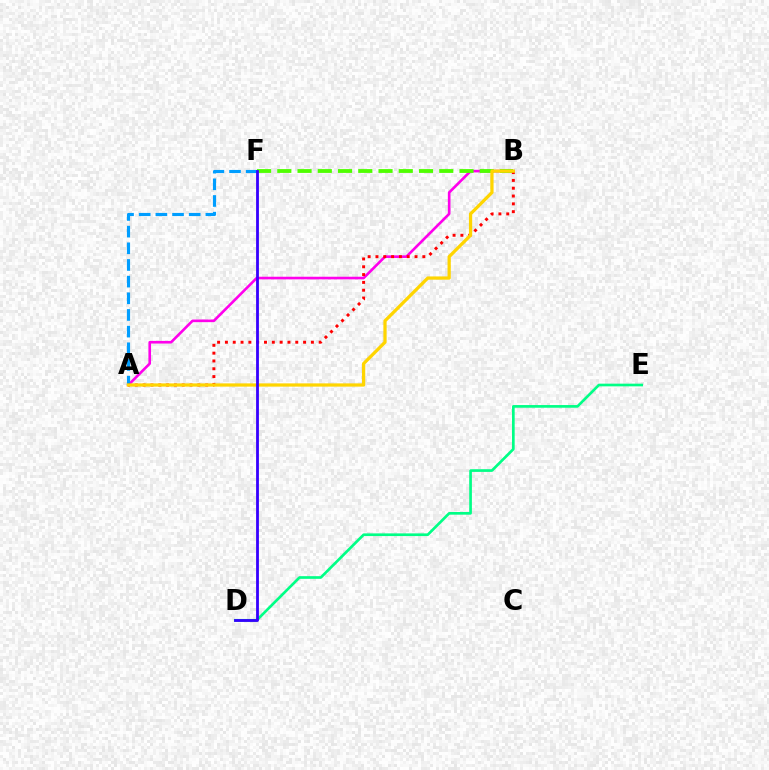{('A', 'B'): [{'color': '#ff00ed', 'line_style': 'solid', 'thickness': 1.9}, {'color': '#ff0000', 'line_style': 'dotted', 'thickness': 2.12}, {'color': '#ffd500', 'line_style': 'solid', 'thickness': 2.34}], ('B', 'F'): [{'color': '#4fff00', 'line_style': 'dashed', 'thickness': 2.75}], ('A', 'F'): [{'color': '#009eff', 'line_style': 'dashed', 'thickness': 2.26}], ('D', 'E'): [{'color': '#00ff86', 'line_style': 'solid', 'thickness': 1.93}], ('D', 'F'): [{'color': '#3700ff', 'line_style': 'solid', 'thickness': 2.02}]}